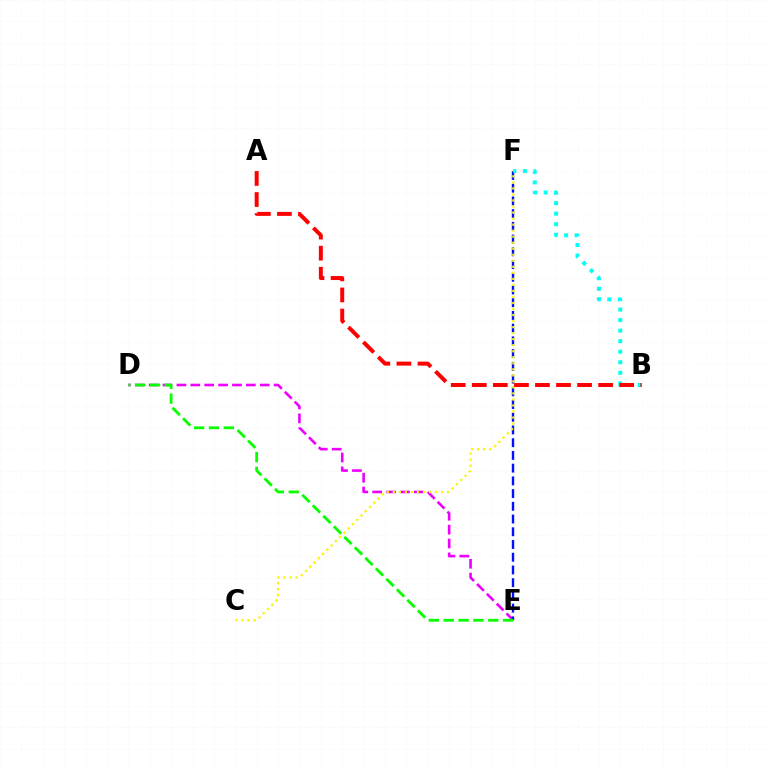{('D', 'E'): [{'color': '#ee00ff', 'line_style': 'dashed', 'thickness': 1.89}, {'color': '#08ff00', 'line_style': 'dashed', 'thickness': 2.02}], ('E', 'F'): [{'color': '#0010ff', 'line_style': 'dashed', 'thickness': 1.73}], ('B', 'F'): [{'color': '#00fff6', 'line_style': 'dotted', 'thickness': 2.86}], ('C', 'F'): [{'color': '#fcf500', 'line_style': 'dotted', 'thickness': 1.64}], ('A', 'B'): [{'color': '#ff0000', 'line_style': 'dashed', 'thickness': 2.86}]}